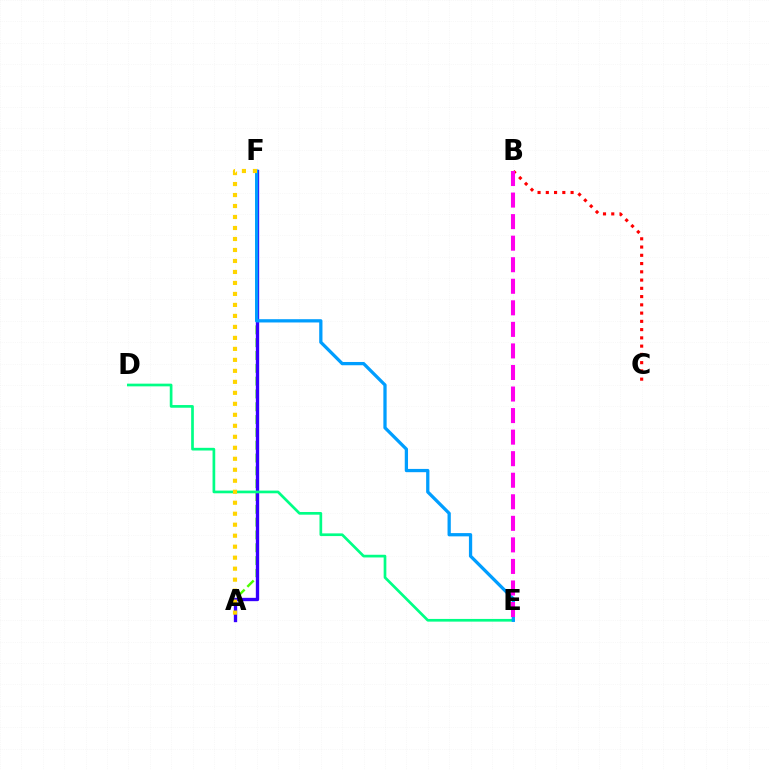{('A', 'F'): [{'color': '#4fff00', 'line_style': 'dashed', 'thickness': 1.74}, {'color': '#3700ff', 'line_style': 'solid', 'thickness': 2.4}, {'color': '#ffd500', 'line_style': 'dotted', 'thickness': 2.99}], ('D', 'E'): [{'color': '#00ff86', 'line_style': 'solid', 'thickness': 1.94}], ('E', 'F'): [{'color': '#009eff', 'line_style': 'solid', 'thickness': 2.35}], ('B', 'C'): [{'color': '#ff0000', 'line_style': 'dotted', 'thickness': 2.24}], ('B', 'E'): [{'color': '#ff00ed', 'line_style': 'dashed', 'thickness': 2.93}]}